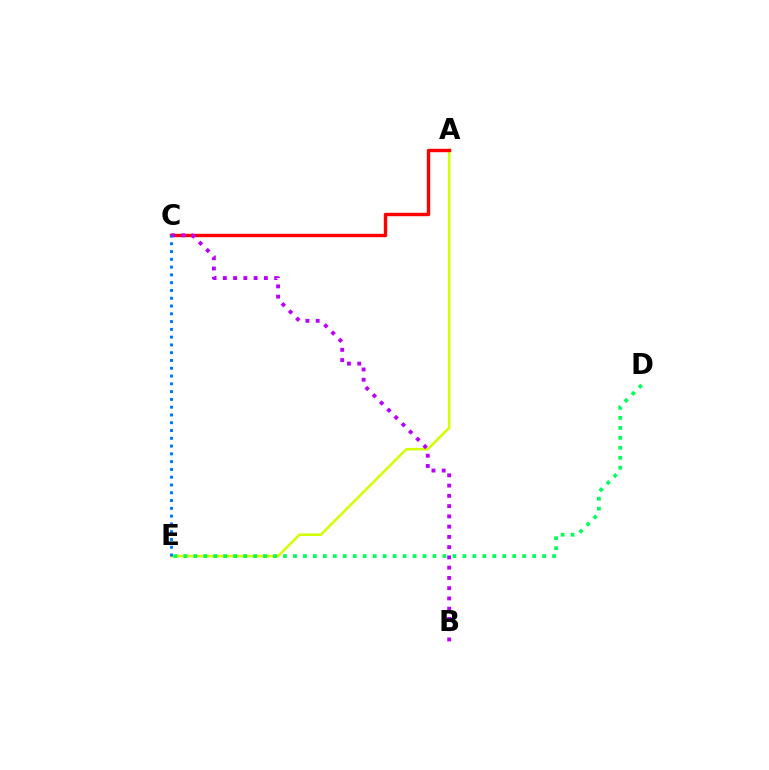{('A', 'E'): [{'color': '#d1ff00', 'line_style': 'solid', 'thickness': 1.84}], ('A', 'C'): [{'color': '#ff0000', 'line_style': 'solid', 'thickness': 2.44}], ('D', 'E'): [{'color': '#00ff5c', 'line_style': 'dotted', 'thickness': 2.71}], ('B', 'C'): [{'color': '#b900ff', 'line_style': 'dotted', 'thickness': 2.79}], ('C', 'E'): [{'color': '#0074ff', 'line_style': 'dotted', 'thickness': 2.11}]}